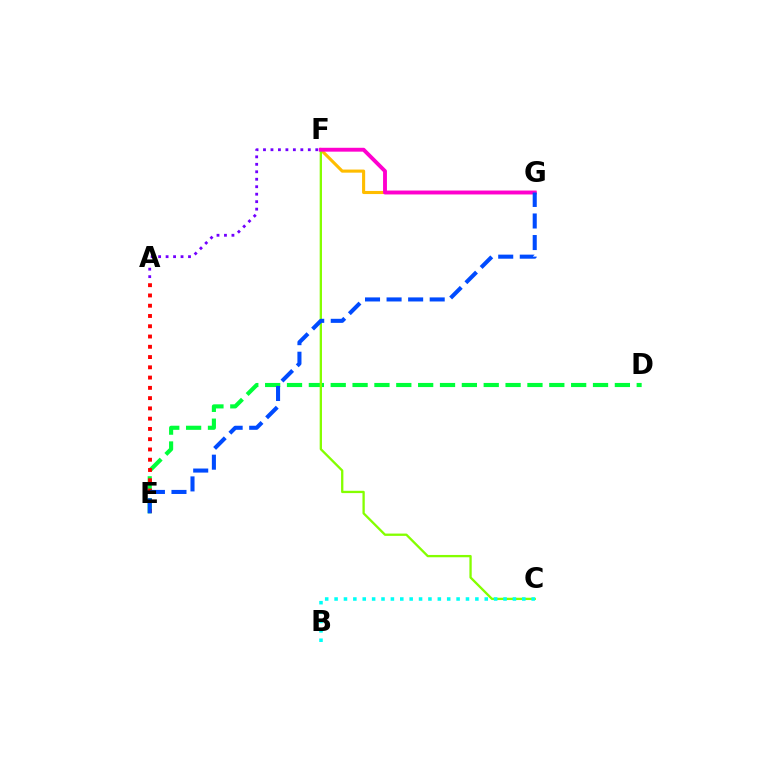{('D', 'E'): [{'color': '#00ff39', 'line_style': 'dashed', 'thickness': 2.97}], ('F', 'G'): [{'color': '#ffbd00', 'line_style': 'solid', 'thickness': 2.23}, {'color': '#ff00cf', 'line_style': 'solid', 'thickness': 2.79}], ('C', 'F'): [{'color': '#84ff00', 'line_style': 'solid', 'thickness': 1.66}], ('A', 'E'): [{'color': '#ff0000', 'line_style': 'dotted', 'thickness': 2.79}], ('B', 'C'): [{'color': '#00fff6', 'line_style': 'dotted', 'thickness': 2.55}], ('E', 'G'): [{'color': '#004bff', 'line_style': 'dashed', 'thickness': 2.93}], ('A', 'F'): [{'color': '#7200ff', 'line_style': 'dotted', 'thickness': 2.03}]}